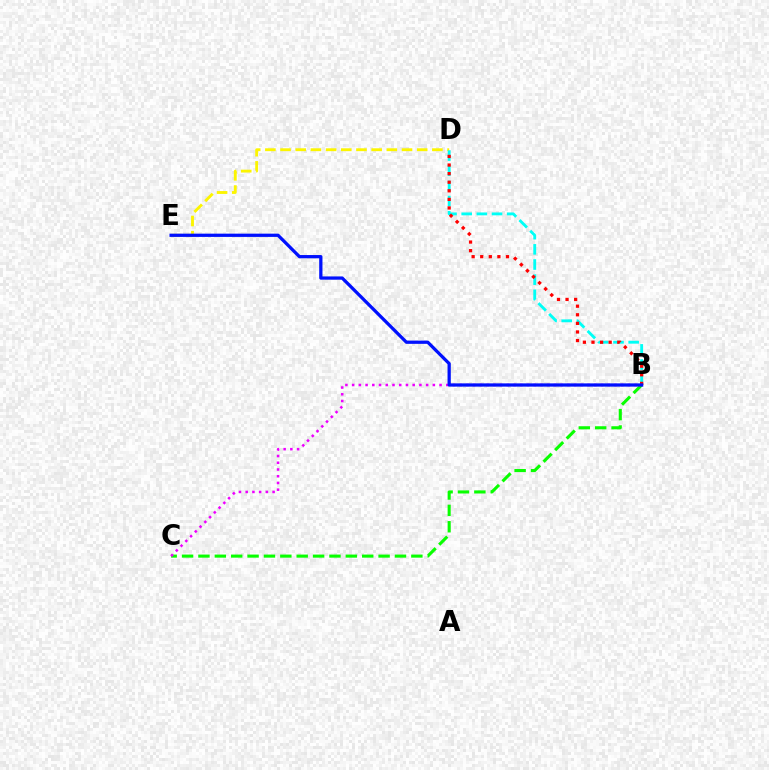{('D', 'E'): [{'color': '#fcf500', 'line_style': 'dashed', 'thickness': 2.06}], ('B', 'C'): [{'color': '#08ff00', 'line_style': 'dashed', 'thickness': 2.22}, {'color': '#ee00ff', 'line_style': 'dotted', 'thickness': 1.83}], ('B', 'D'): [{'color': '#00fff6', 'line_style': 'dashed', 'thickness': 2.06}, {'color': '#ff0000', 'line_style': 'dotted', 'thickness': 2.33}], ('B', 'E'): [{'color': '#0010ff', 'line_style': 'solid', 'thickness': 2.34}]}